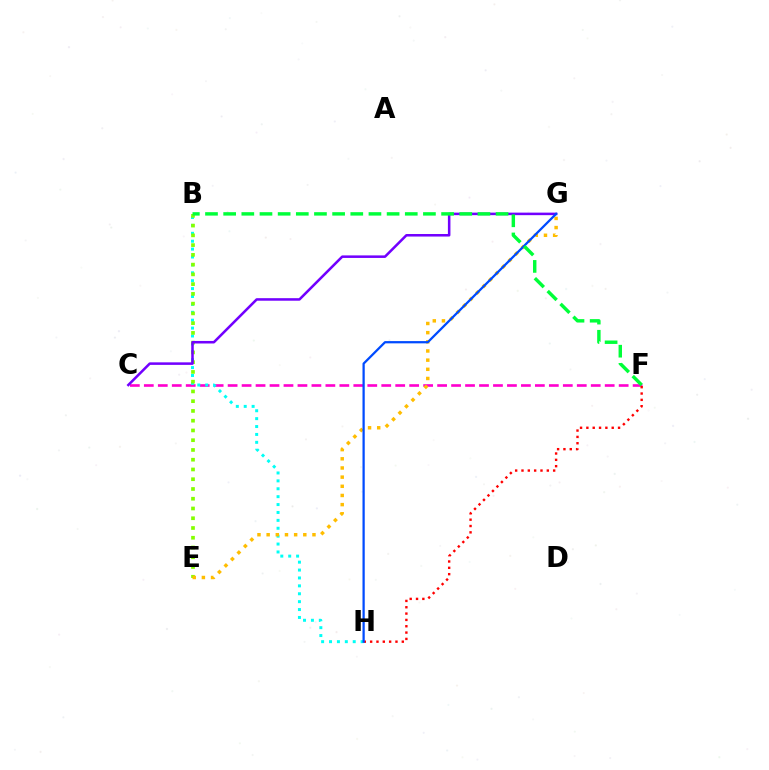{('C', 'F'): [{'color': '#ff00cf', 'line_style': 'dashed', 'thickness': 1.9}], ('F', 'H'): [{'color': '#ff0000', 'line_style': 'dotted', 'thickness': 1.72}], ('B', 'H'): [{'color': '#00fff6', 'line_style': 'dotted', 'thickness': 2.15}], ('B', 'E'): [{'color': '#84ff00', 'line_style': 'dotted', 'thickness': 2.65}], ('E', 'G'): [{'color': '#ffbd00', 'line_style': 'dotted', 'thickness': 2.49}], ('C', 'G'): [{'color': '#7200ff', 'line_style': 'solid', 'thickness': 1.83}], ('G', 'H'): [{'color': '#004bff', 'line_style': 'solid', 'thickness': 1.62}], ('B', 'F'): [{'color': '#00ff39', 'line_style': 'dashed', 'thickness': 2.47}]}